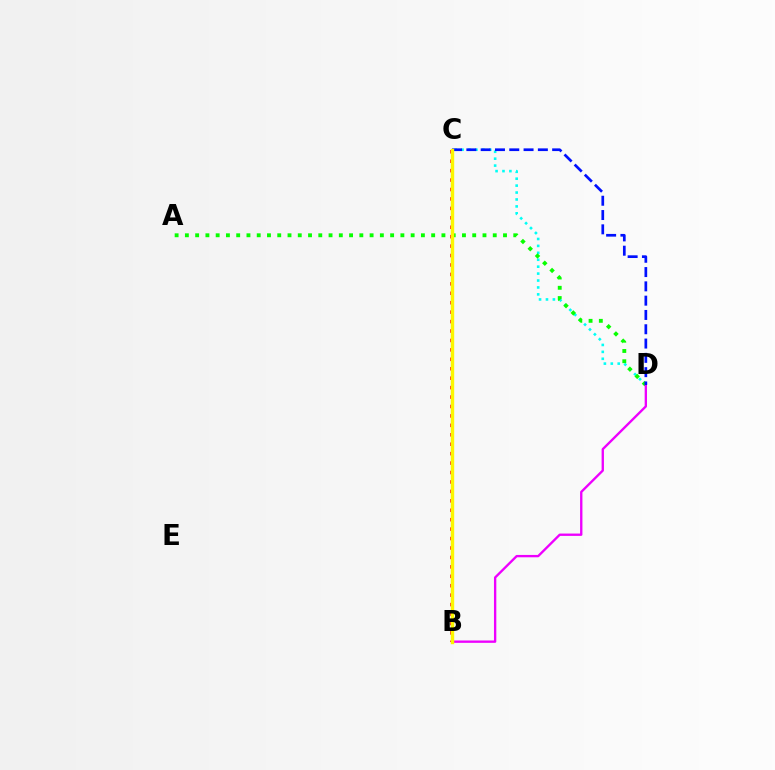{('C', 'D'): [{'color': '#00fff6', 'line_style': 'dotted', 'thickness': 1.88}, {'color': '#0010ff', 'line_style': 'dashed', 'thickness': 1.94}], ('A', 'D'): [{'color': '#08ff00', 'line_style': 'dotted', 'thickness': 2.79}], ('B', 'C'): [{'color': '#ff0000', 'line_style': 'dotted', 'thickness': 2.56}, {'color': '#fcf500', 'line_style': 'solid', 'thickness': 2.45}], ('B', 'D'): [{'color': '#ee00ff', 'line_style': 'solid', 'thickness': 1.69}]}